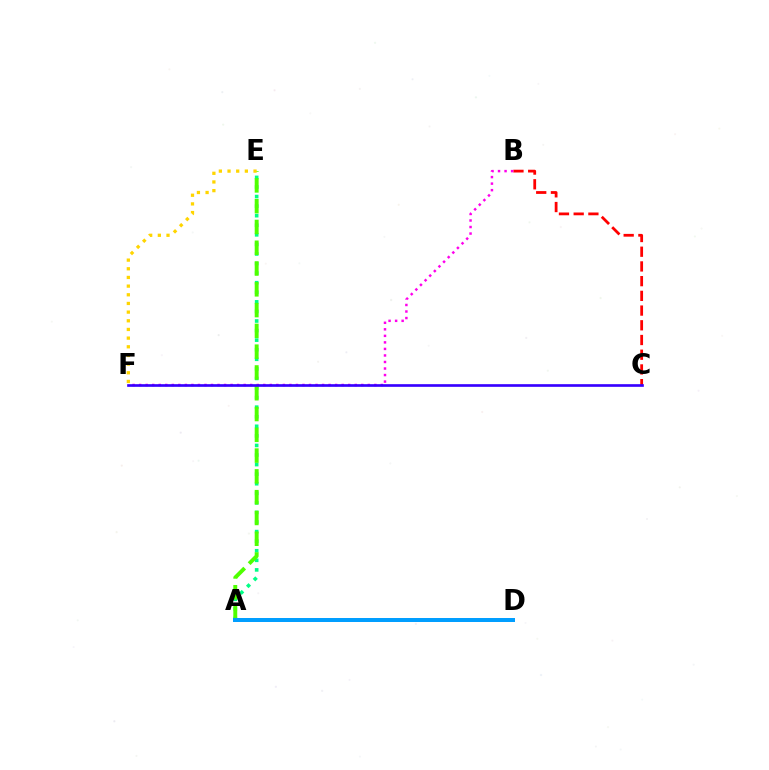{('A', 'E'): [{'color': '#00ff86', 'line_style': 'dotted', 'thickness': 2.6}, {'color': '#4fff00', 'line_style': 'dashed', 'thickness': 2.82}], ('B', 'C'): [{'color': '#ff0000', 'line_style': 'dashed', 'thickness': 2.0}], ('B', 'F'): [{'color': '#ff00ed', 'line_style': 'dotted', 'thickness': 1.78}], ('E', 'F'): [{'color': '#ffd500', 'line_style': 'dotted', 'thickness': 2.35}], ('C', 'F'): [{'color': '#3700ff', 'line_style': 'solid', 'thickness': 1.92}], ('A', 'D'): [{'color': '#009eff', 'line_style': 'solid', 'thickness': 2.87}]}